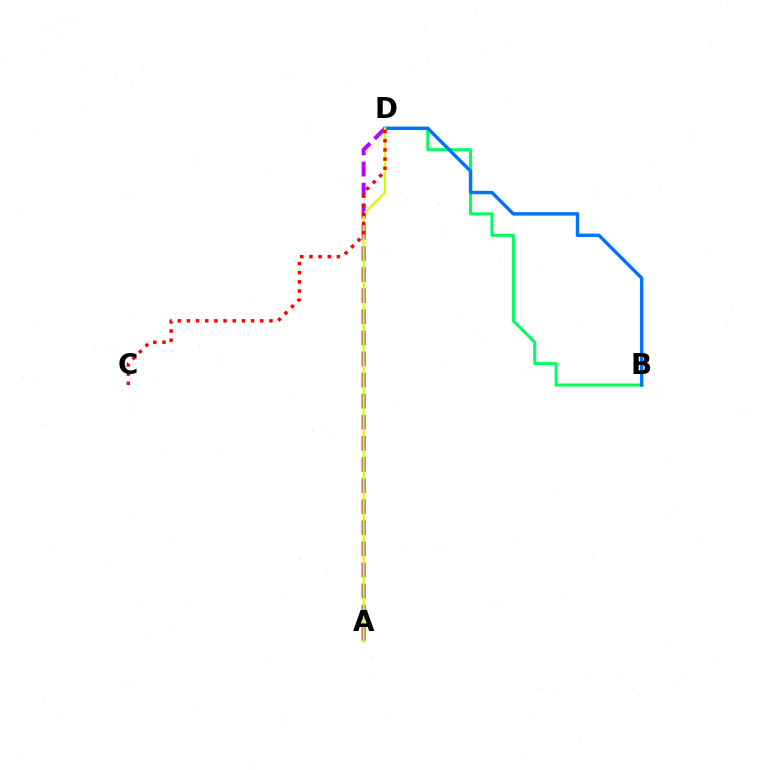{('A', 'D'): [{'color': '#b900ff', 'line_style': 'dashed', 'thickness': 2.87}, {'color': '#d1ff00', 'line_style': 'solid', 'thickness': 1.61}], ('B', 'D'): [{'color': '#00ff5c', 'line_style': 'solid', 'thickness': 2.19}, {'color': '#0074ff', 'line_style': 'solid', 'thickness': 2.47}], ('C', 'D'): [{'color': '#ff0000', 'line_style': 'dotted', 'thickness': 2.49}]}